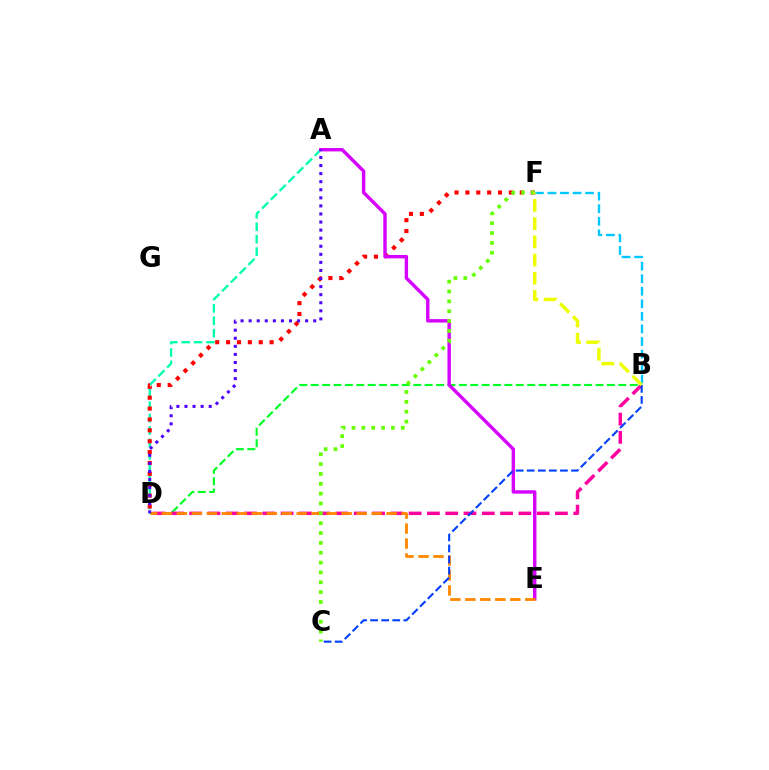{('B', 'D'): [{'color': '#00ff27', 'line_style': 'dashed', 'thickness': 1.55}, {'color': '#ff00a0', 'line_style': 'dashed', 'thickness': 2.48}], ('A', 'D'): [{'color': '#00ffaf', 'line_style': 'dashed', 'thickness': 1.69}, {'color': '#4f00ff', 'line_style': 'dotted', 'thickness': 2.19}], ('D', 'F'): [{'color': '#ff0000', 'line_style': 'dotted', 'thickness': 2.96}], ('A', 'E'): [{'color': '#d600ff', 'line_style': 'solid', 'thickness': 2.45}], ('B', 'F'): [{'color': '#00c7ff', 'line_style': 'dashed', 'thickness': 1.71}, {'color': '#eeff00', 'line_style': 'dashed', 'thickness': 2.48}], ('D', 'E'): [{'color': '#ff8800', 'line_style': 'dashed', 'thickness': 2.03}], ('C', 'F'): [{'color': '#66ff00', 'line_style': 'dotted', 'thickness': 2.68}], ('B', 'C'): [{'color': '#003fff', 'line_style': 'dashed', 'thickness': 1.5}]}